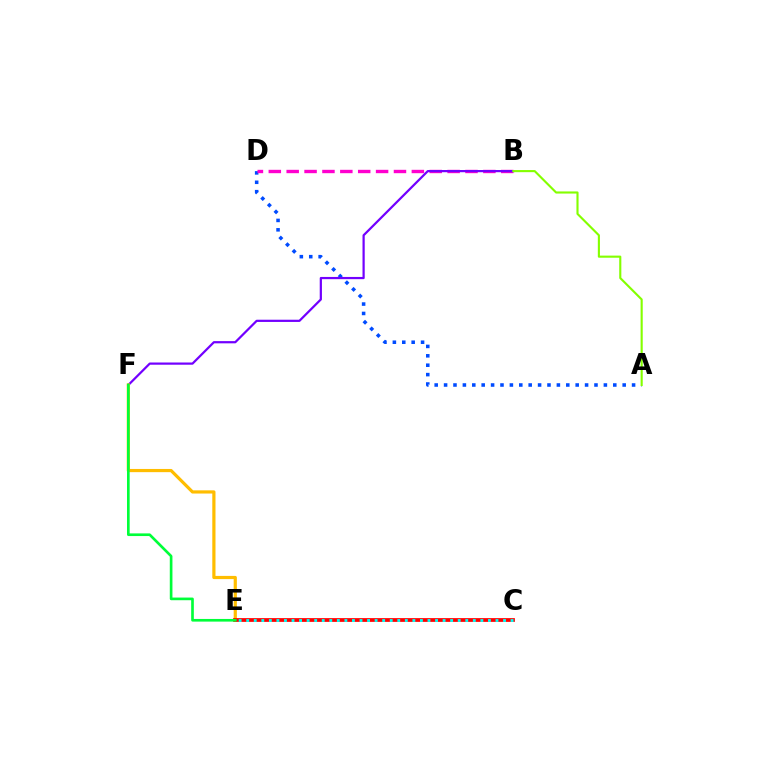{('A', 'D'): [{'color': '#004bff', 'line_style': 'dotted', 'thickness': 2.55}], ('B', 'D'): [{'color': '#ff00cf', 'line_style': 'dashed', 'thickness': 2.43}], ('B', 'F'): [{'color': '#7200ff', 'line_style': 'solid', 'thickness': 1.6}], ('E', 'F'): [{'color': '#ffbd00', 'line_style': 'solid', 'thickness': 2.3}, {'color': '#00ff39', 'line_style': 'solid', 'thickness': 1.92}], ('C', 'E'): [{'color': '#ff0000', 'line_style': 'solid', 'thickness': 2.7}, {'color': '#00fff6', 'line_style': 'dotted', 'thickness': 2.05}], ('A', 'B'): [{'color': '#84ff00', 'line_style': 'solid', 'thickness': 1.53}]}